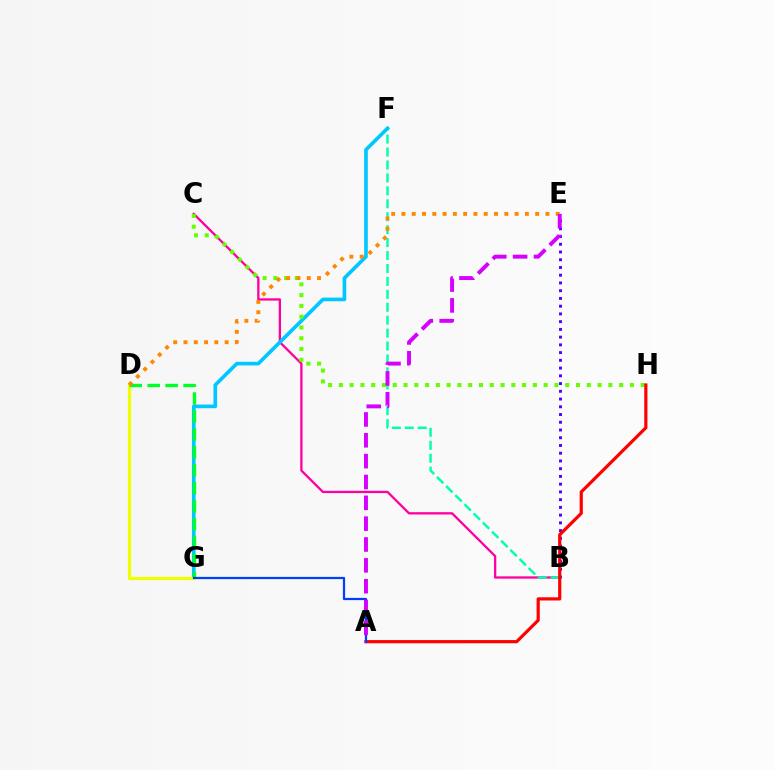{('B', 'C'): [{'color': '#ff00a0', 'line_style': 'solid', 'thickness': 1.66}], ('B', 'F'): [{'color': '#00ffaf', 'line_style': 'dashed', 'thickness': 1.76}], ('F', 'G'): [{'color': '#00c7ff', 'line_style': 'solid', 'thickness': 2.63}], ('B', 'E'): [{'color': '#4f00ff', 'line_style': 'dotted', 'thickness': 2.1}], ('C', 'H'): [{'color': '#66ff00', 'line_style': 'dotted', 'thickness': 2.93}], ('D', 'G'): [{'color': '#eeff00', 'line_style': 'solid', 'thickness': 2.32}, {'color': '#00ff27', 'line_style': 'dashed', 'thickness': 2.44}], ('A', 'H'): [{'color': '#ff0000', 'line_style': 'solid', 'thickness': 2.3}], ('A', 'G'): [{'color': '#003fff', 'line_style': 'solid', 'thickness': 1.61}], ('D', 'E'): [{'color': '#ff8800', 'line_style': 'dotted', 'thickness': 2.79}], ('A', 'E'): [{'color': '#d600ff', 'line_style': 'dashed', 'thickness': 2.83}]}